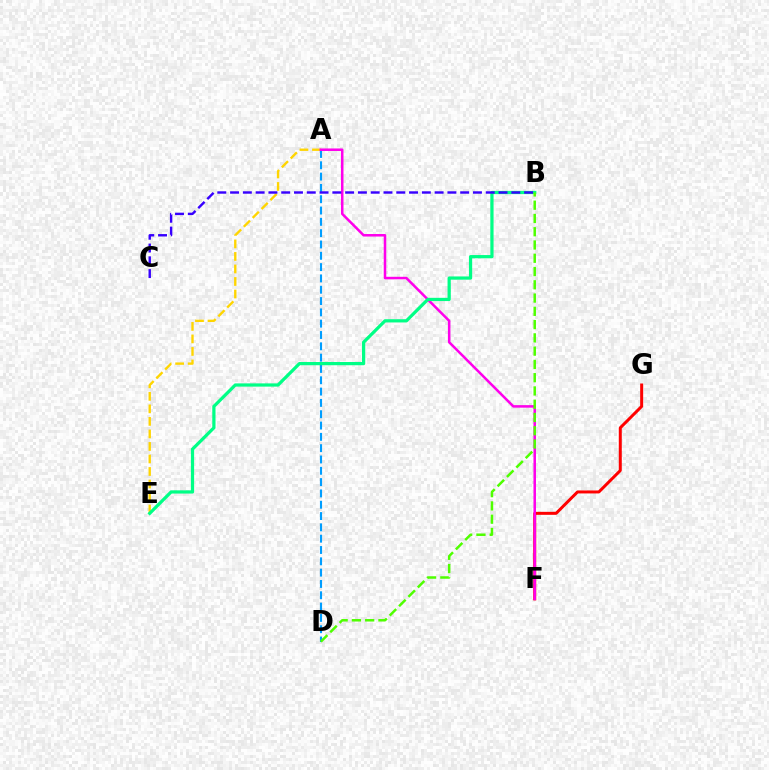{('A', 'D'): [{'color': '#009eff', 'line_style': 'dashed', 'thickness': 1.54}], ('F', 'G'): [{'color': '#ff0000', 'line_style': 'solid', 'thickness': 2.15}], ('A', 'E'): [{'color': '#ffd500', 'line_style': 'dashed', 'thickness': 1.7}], ('A', 'F'): [{'color': '#ff00ed', 'line_style': 'solid', 'thickness': 1.82}], ('B', 'E'): [{'color': '#00ff86', 'line_style': 'solid', 'thickness': 2.33}], ('B', 'C'): [{'color': '#3700ff', 'line_style': 'dashed', 'thickness': 1.74}], ('B', 'D'): [{'color': '#4fff00', 'line_style': 'dashed', 'thickness': 1.8}]}